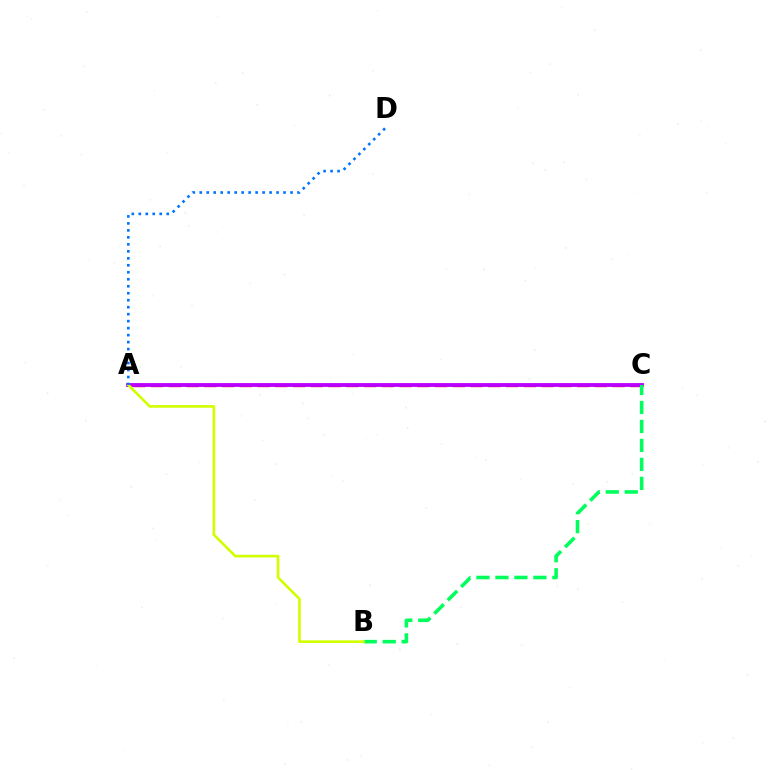{('A', 'C'): [{'color': '#ff0000', 'line_style': 'dashed', 'thickness': 2.41}, {'color': '#b900ff', 'line_style': 'solid', 'thickness': 2.74}], ('B', 'C'): [{'color': '#00ff5c', 'line_style': 'dashed', 'thickness': 2.58}], ('A', 'B'): [{'color': '#d1ff00', 'line_style': 'solid', 'thickness': 1.91}], ('A', 'D'): [{'color': '#0074ff', 'line_style': 'dotted', 'thickness': 1.9}]}